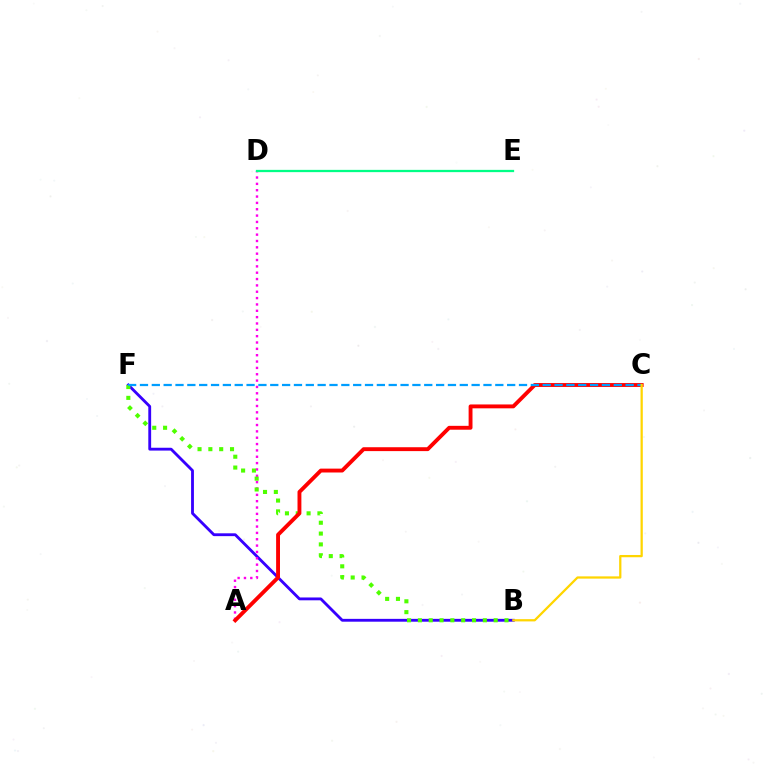{('B', 'F'): [{'color': '#3700ff', 'line_style': 'solid', 'thickness': 2.04}, {'color': '#4fff00', 'line_style': 'dotted', 'thickness': 2.94}], ('A', 'D'): [{'color': '#ff00ed', 'line_style': 'dotted', 'thickness': 1.72}], ('A', 'C'): [{'color': '#ff0000', 'line_style': 'solid', 'thickness': 2.79}], ('D', 'E'): [{'color': '#00ff86', 'line_style': 'solid', 'thickness': 1.64}], ('C', 'F'): [{'color': '#009eff', 'line_style': 'dashed', 'thickness': 1.61}], ('B', 'C'): [{'color': '#ffd500', 'line_style': 'solid', 'thickness': 1.63}]}